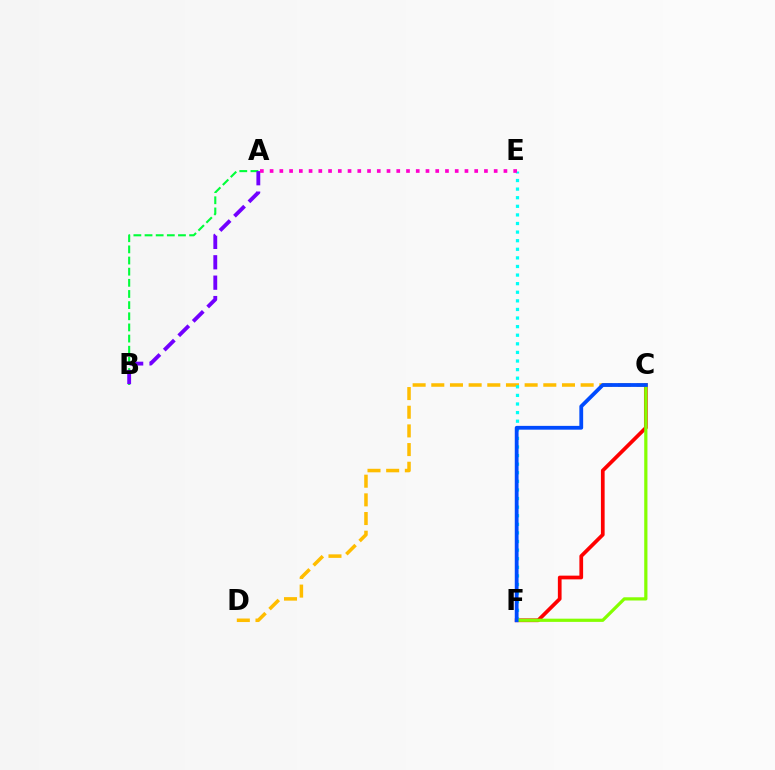{('C', 'D'): [{'color': '#ffbd00', 'line_style': 'dashed', 'thickness': 2.54}], ('C', 'F'): [{'color': '#ff0000', 'line_style': 'solid', 'thickness': 2.68}, {'color': '#84ff00', 'line_style': 'solid', 'thickness': 2.31}, {'color': '#004bff', 'line_style': 'solid', 'thickness': 2.73}], ('A', 'B'): [{'color': '#00ff39', 'line_style': 'dashed', 'thickness': 1.51}, {'color': '#7200ff', 'line_style': 'dashed', 'thickness': 2.77}], ('E', 'F'): [{'color': '#00fff6', 'line_style': 'dotted', 'thickness': 2.34}], ('A', 'E'): [{'color': '#ff00cf', 'line_style': 'dotted', 'thickness': 2.65}]}